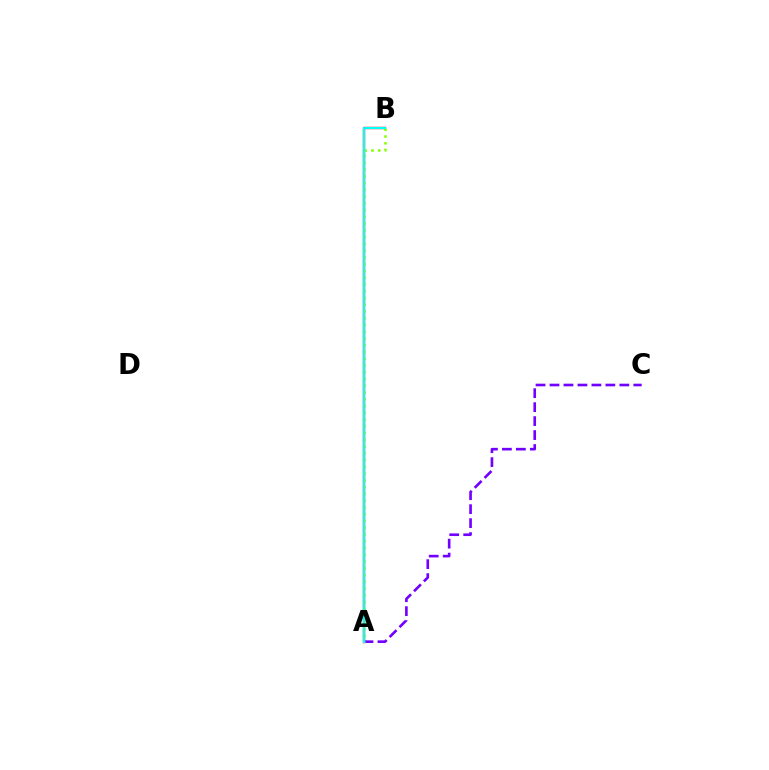{('A', 'B'): [{'color': '#ff0000', 'line_style': 'solid', 'thickness': 1.72}, {'color': '#84ff00', 'line_style': 'dotted', 'thickness': 1.84}, {'color': '#00fff6', 'line_style': 'solid', 'thickness': 1.53}], ('A', 'C'): [{'color': '#7200ff', 'line_style': 'dashed', 'thickness': 1.9}]}